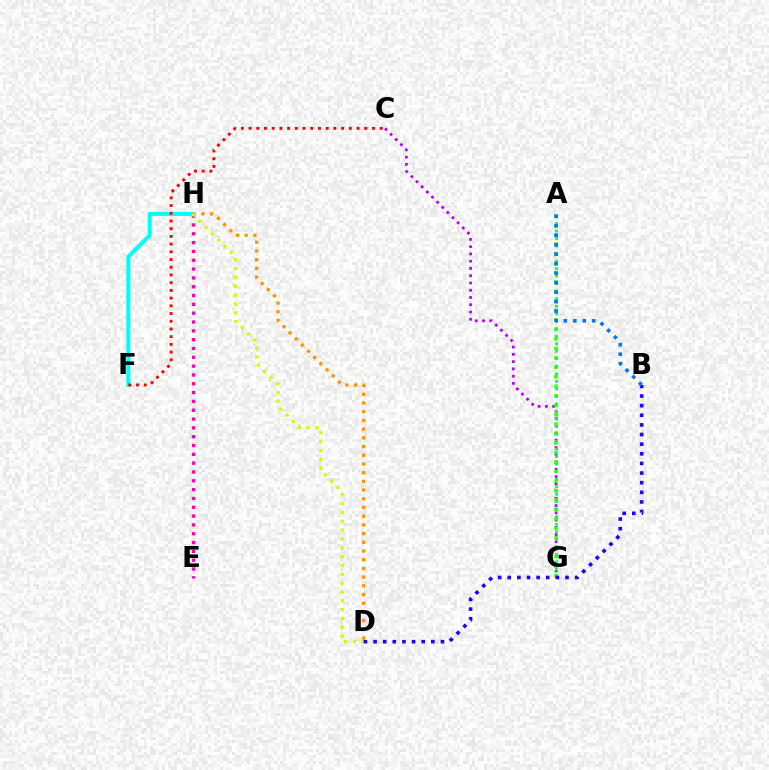{('E', 'H'): [{'color': '#ff00ac', 'line_style': 'dotted', 'thickness': 2.4}], ('F', 'H'): [{'color': '#00fff6', 'line_style': 'solid', 'thickness': 2.88}], ('C', 'G'): [{'color': '#b900ff', 'line_style': 'dotted', 'thickness': 1.97}], ('A', 'G'): [{'color': '#3dff00', 'line_style': 'dotted', 'thickness': 2.57}, {'color': '#00ff5c', 'line_style': 'dotted', 'thickness': 2.04}], ('D', 'H'): [{'color': '#ff9400', 'line_style': 'dotted', 'thickness': 2.37}, {'color': '#d1ff00', 'line_style': 'dotted', 'thickness': 2.4}], ('B', 'D'): [{'color': '#2500ff', 'line_style': 'dotted', 'thickness': 2.62}], ('C', 'F'): [{'color': '#ff0000', 'line_style': 'dotted', 'thickness': 2.1}], ('A', 'B'): [{'color': '#0074ff', 'line_style': 'dotted', 'thickness': 2.57}]}